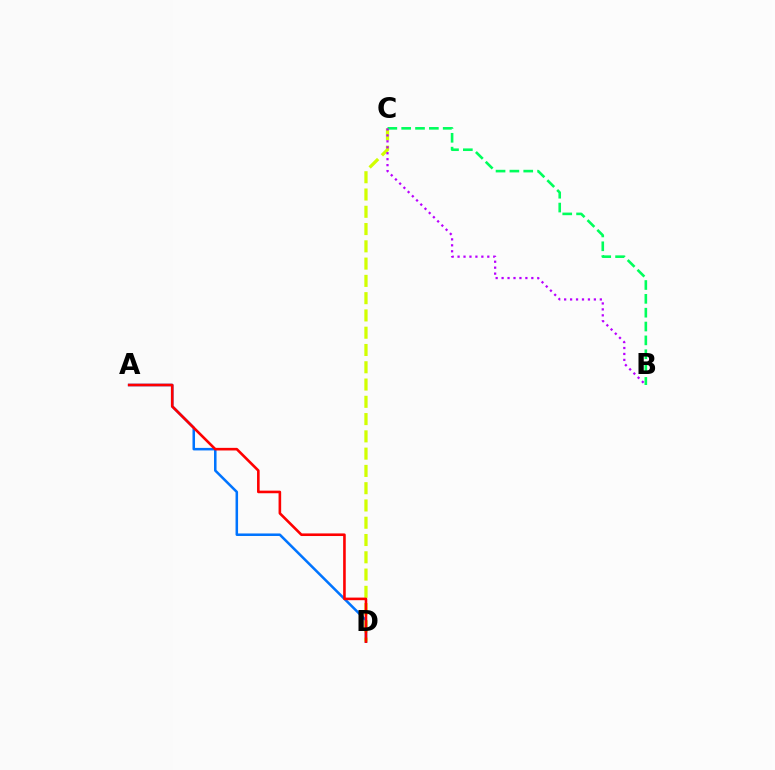{('A', 'D'): [{'color': '#0074ff', 'line_style': 'solid', 'thickness': 1.82}, {'color': '#ff0000', 'line_style': 'solid', 'thickness': 1.88}], ('C', 'D'): [{'color': '#d1ff00', 'line_style': 'dashed', 'thickness': 2.35}], ('B', 'C'): [{'color': '#00ff5c', 'line_style': 'dashed', 'thickness': 1.88}, {'color': '#b900ff', 'line_style': 'dotted', 'thickness': 1.62}]}